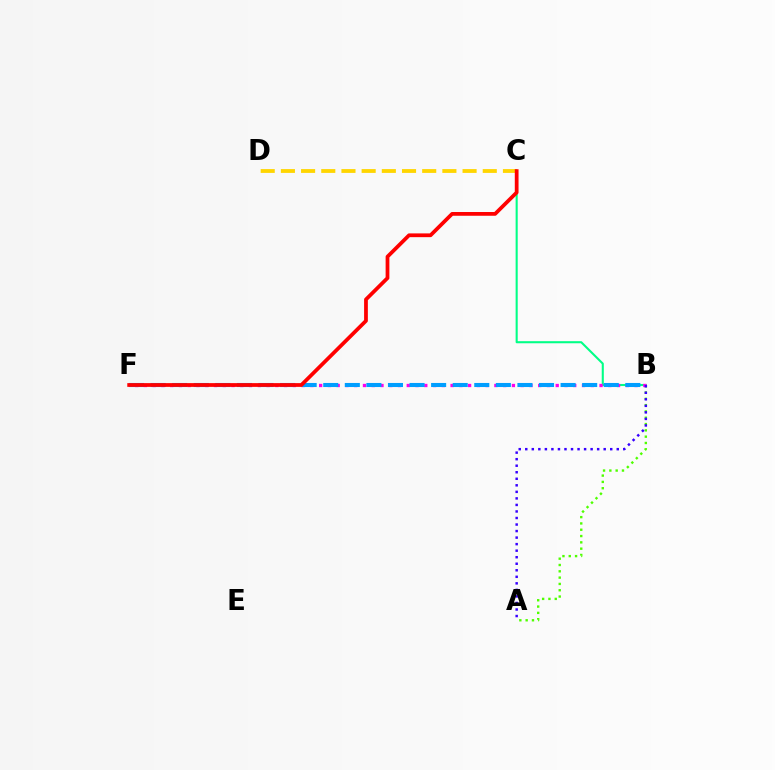{('B', 'C'): [{'color': '#00ff86', 'line_style': 'solid', 'thickness': 1.5}], ('A', 'B'): [{'color': '#4fff00', 'line_style': 'dotted', 'thickness': 1.71}, {'color': '#3700ff', 'line_style': 'dotted', 'thickness': 1.78}], ('C', 'D'): [{'color': '#ffd500', 'line_style': 'dashed', 'thickness': 2.74}], ('B', 'F'): [{'color': '#ff00ed', 'line_style': 'dotted', 'thickness': 2.38}, {'color': '#009eff', 'line_style': 'dashed', 'thickness': 2.93}], ('C', 'F'): [{'color': '#ff0000', 'line_style': 'solid', 'thickness': 2.7}]}